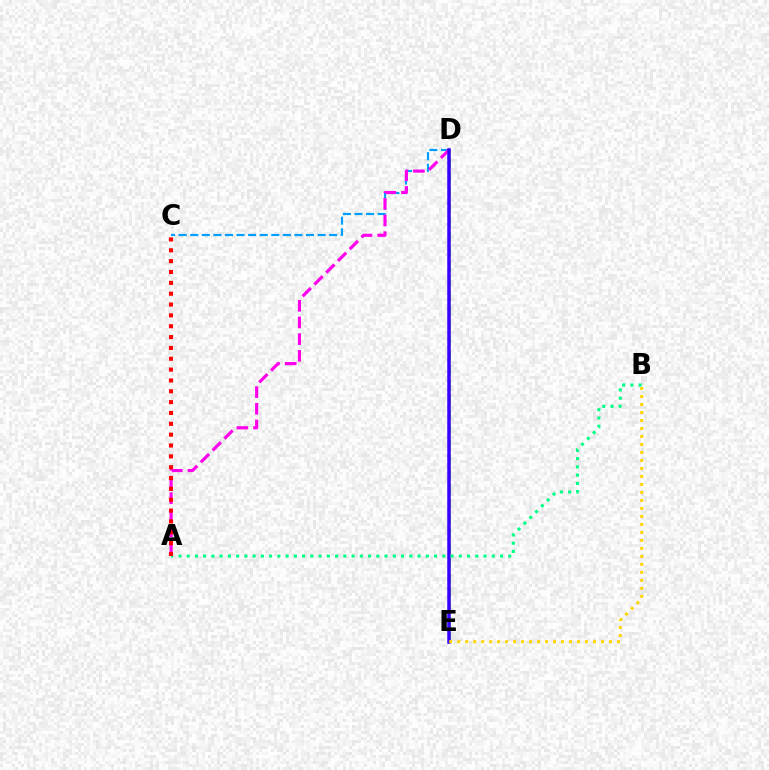{('D', 'E'): [{'color': '#4fff00', 'line_style': 'dashed', 'thickness': 2.01}, {'color': '#3700ff', 'line_style': 'solid', 'thickness': 2.52}], ('C', 'D'): [{'color': '#009eff', 'line_style': 'dashed', 'thickness': 1.57}], ('A', 'D'): [{'color': '#ff00ed', 'line_style': 'dashed', 'thickness': 2.26}], ('B', 'E'): [{'color': '#ffd500', 'line_style': 'dotted', 'thickness': 2.17}], ('A', 'B'): [{'color': '#00ff86', 'line_style': 'dotted', 'thickness': 2.24}], ('A', 'C'): [{'color': '#ff0000', 'line_style': 'dotted', 'thickness': 2.95}]}